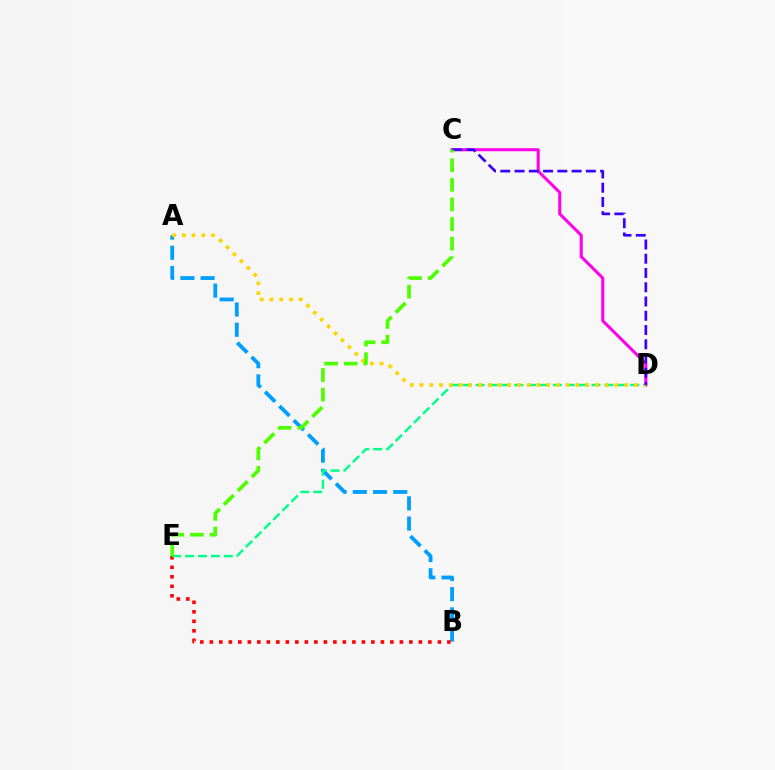{('A', 'B'): [{'color': '#009eff', 'line_style': 'dashed', 'thickness': 2.75}], ('B', 'E'): [{'color': '#ff0000', 'line_style': 'dotted', 'thickness': 2.58}], ('D', 'E'): [{'color': '#00ff86', 'line_style': 'dashed', 'thickness': 1.75}], ('C', 'D'): [{'color': '#ff00ed', 'line_style': 'solid', 'thickness': 2.19}, {'color': '#3700ff', 'line_style': 'dashed', 'thickness': 1.94}], ('A', 'D'): [{'color': '#ffd500', 'line_style': 'dotted', 'thickness': 2.65}], ('C', 'E'): [{'color': '#4fff00', 'line_style': 'dashed', 'thickness': 2.66}]}